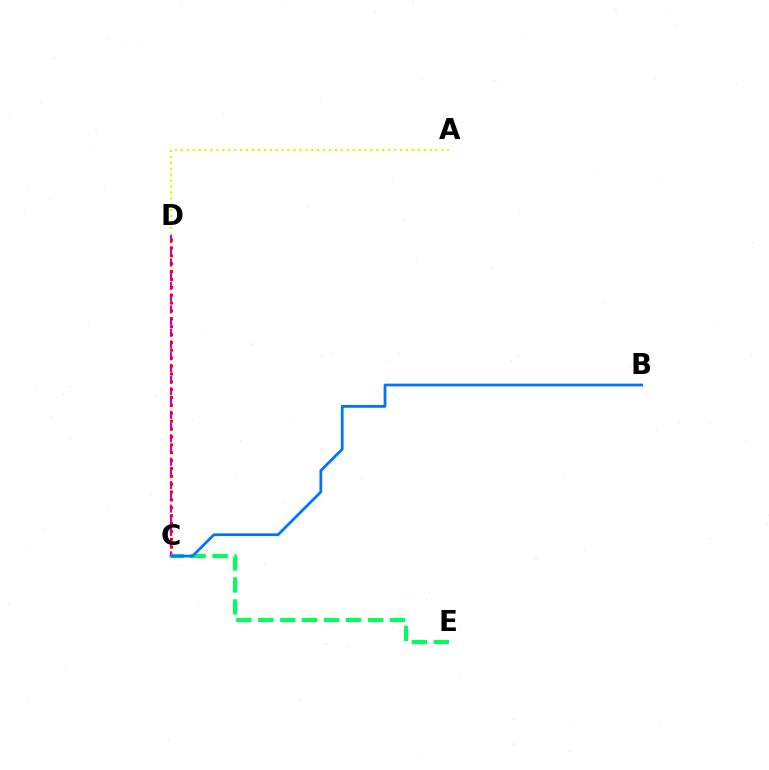{('C', 'D'): [{'color': '#b900ff', 'line_style': 'dashed', 'thickness': 1.59}, {'color': '#ff0000', 'line_style': 'dotted', 'thickness': 2.14}], ('C', 'E'): [{'color': '#00ff5c', 'line_style': 'dashed', 'thickness': 2.98}], ('A', 'D'): [{'color': '#d1ff00', 'line_style': 'dotted', 'thickness': 1.61}], ('B', 'C'): [{'color': '#0074ff', 'line_style': 'solid', 'thickness': 1.99}]}